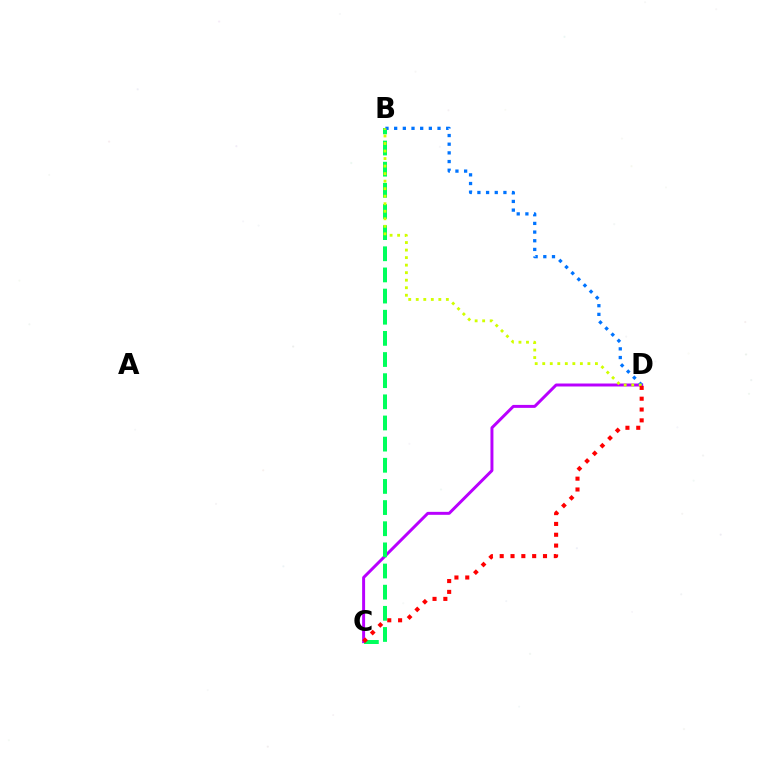{('C', 'D'): [{'color': '#b900ff', 'line_style': 'solid', 'thickness': 2.14}, {'color': '#ff0000', 'line_style': 'dotted', 'thickness': 2.94}], ('B', 'C'): [{'color': '#00ff5c', 'line_style': 'dashed', 'thickness': 2.87}], ('B', 'D'): [{'color': '#0074ff', 'line_style': 'dotted', 'thickness': 2.36}, {'color': '#d1ff00', 'line_style': 'dotted', 'thickness': 2.05}]}